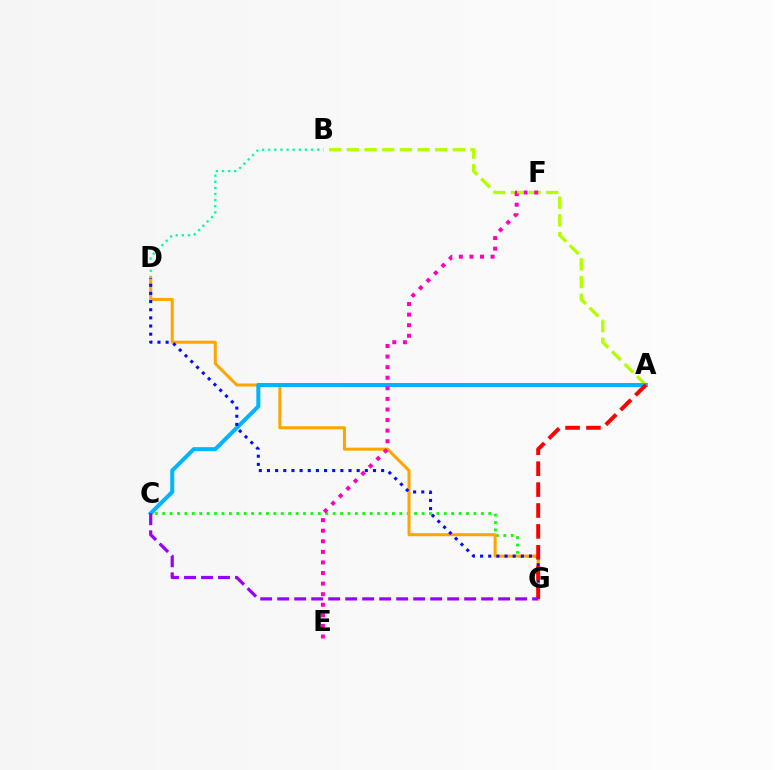{('C', 'G'): [{'color': '#08ff00', 'line_style': 'dotted', 'thickness': 2.01}, {'color': '#9b00ff', 'line_style': 'dashed', 'thickness': 2.31}], ('B', 'D'): [{'color': '#00ff9d', 'line_style': 'dotted', 'thickness': 1.66}], ('D', 'G'): [{'color': '#ffa500', 'line_style': 'solid', 'thickness': 2.19}, {'color': '#0010ff', 'line_style': 'dotted', 'thickness': 2.22}], ('A', 'B'): [{'color': '#b3ff00', 'line_style': 'dashed', 'thickness': 2.4}], ('A', 'C'): [{'color': '#00b5ff', 'line_style': 'solid', 'thickness': 2.89}], ('E', 'F'): [{'color': '#ff00bd', 'line_style': 'dotted', 'thickness': 2.87}], ('A', 'G'): [{'color': '#ff0000', 'line_style': 'dashed', 'thickness': 2.84}]}